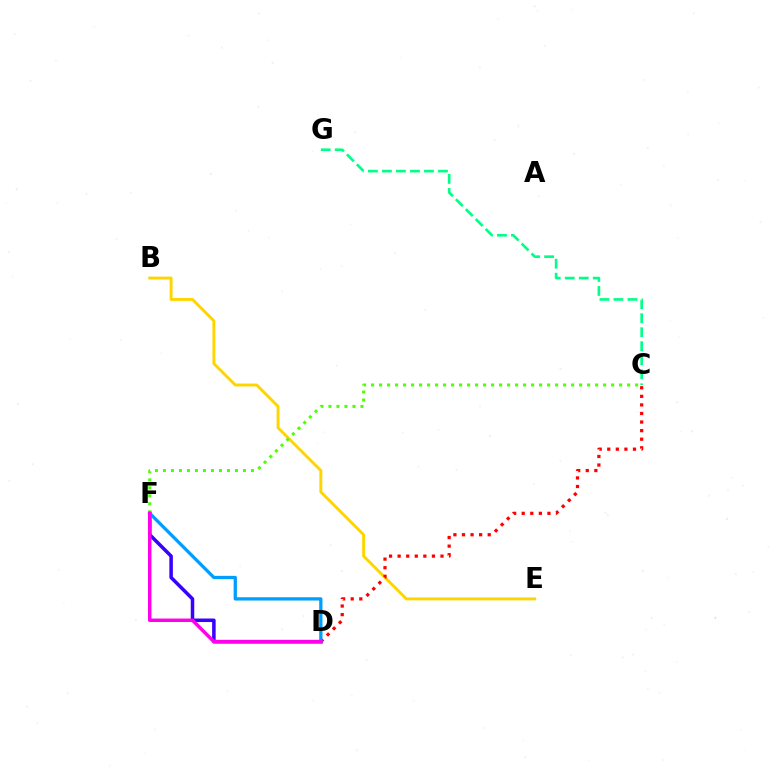{('D', 'F'): [{'color': '#3700ff', 'line_style': 'solid', 'thickness': 2.53}, {'color': '#009eff', 'line_style': 'solid', 'thickness': 2.36}, {'color': '#ff00ed', 'line_style': 'solid', 'thickness': 2.48}], ('B', 'E'): [{'color': '#ffd500', 'line_style': 'solid', 'thickness': 2.09}], ('C', 'D'): [{'color': '#ff0000', 'line_style': 'dotted', 'thickness': 2.33}], ('C', 'F'): [{'color': '#4fff00', 'line_style': 'dotted', 'thickness': 2.17}], ('C', 'G'): [{'color': '#00ff86', 'line_style': 'dashed', 'thickness': 1.9}]}